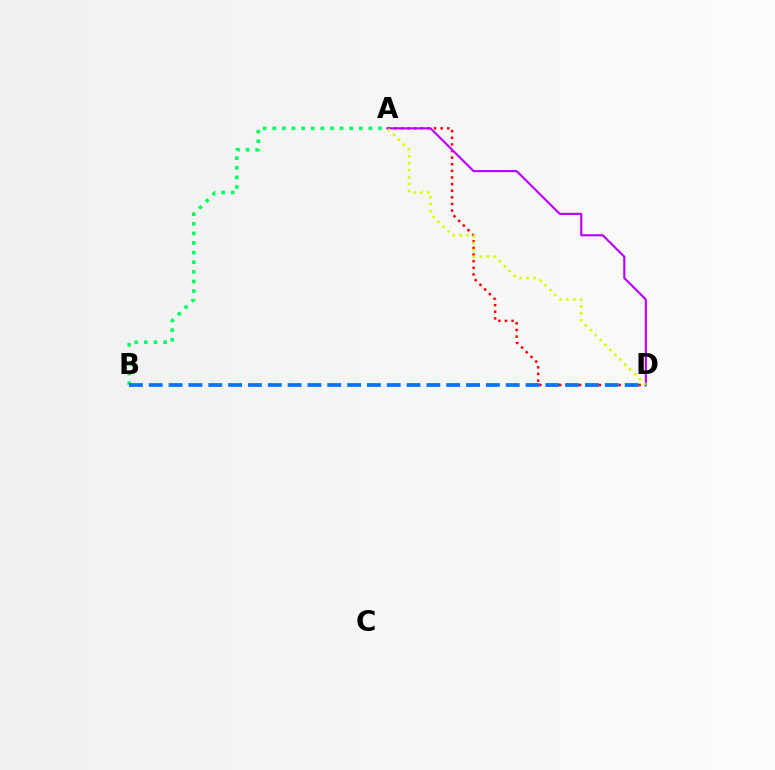{('A', 'D'): [{'color': '#ff0000', 'line_style': 'dotted', 'thickness': 1.8}, {'color': '#b900ff', 'line_style': 'solid', 'thickness': 1.53}, {'color': '#d1ff00', 'line_style': 'dotted', 'thickness': 1.89}], ('A', 'B'): [{'color': '#00ff5c', 'line_style': 'dotted', 'thickness': 2.61}], ('B', 'D'): [{'color': '#0074ff', 'line_style': 'dashed', 'thickness': 2.69}]}